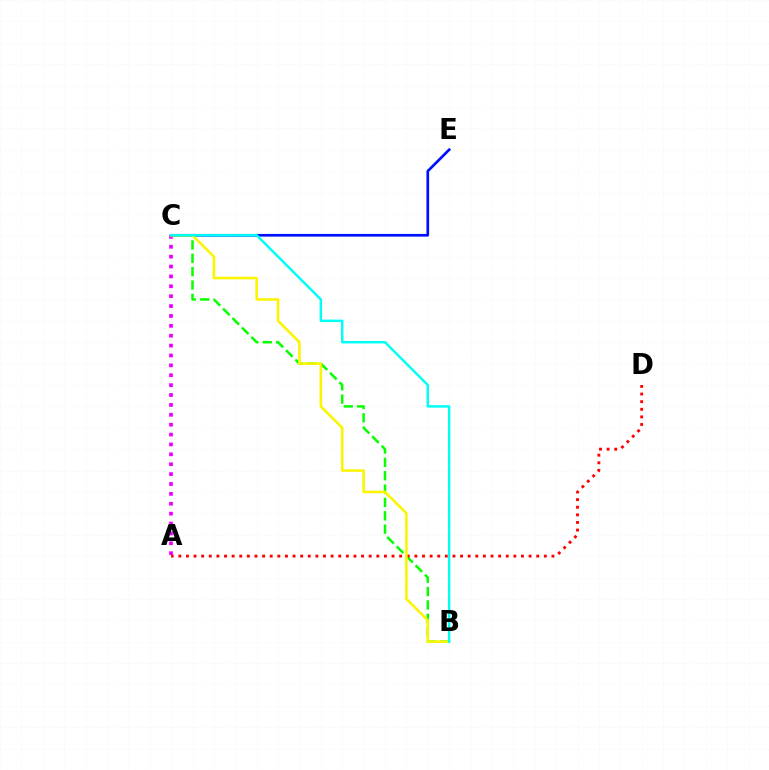{('C', 'E'): [{'color': '#0010ff', 'line_style': 'solid', 'thickness': 1.94}], ('B', 'C'): [{'color': '#08ff00', 'line_style': 'dashed', 'thickness': 1.81}, {'color': '#fcf500', 'line_style': 'solid', 'thickness': 1.85}, {'color': '#00fff6', 'line_style': 'solid', 'thickness': 1.78}], ('A', 'C'): [{'color': '#ee00ff', 'line_style': 'dotted', 'thickness': 2.69}], ('A', 'D'): [{'color': '#ff0000', 'line_style': 'dotted', 'thickness': 2.07}]}